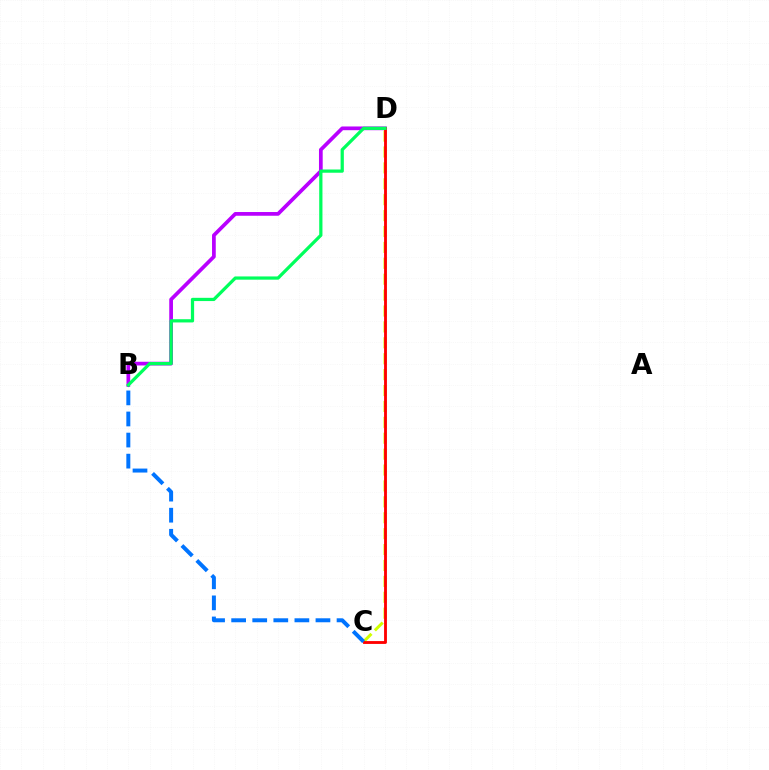{('B', 'D'): [{'color': '#b900ff', 'line_style': 'solid', 'thickness': 2.68}, {'color': '#00ff5c', 'line_style': 'solid', 'thickness': 2.33}], ('C', 'D'): [{'color': '#d1ff00', 'line_style': 'dashed', 'thickness': 2.16}, {'color': '#ff0000', 'line_style': 'solid', 'thickness': 2.05}], ('B', 'C'): [{'color': '#0074ff', 'line_style': 'dashed', 'thickness': 2.86}]}